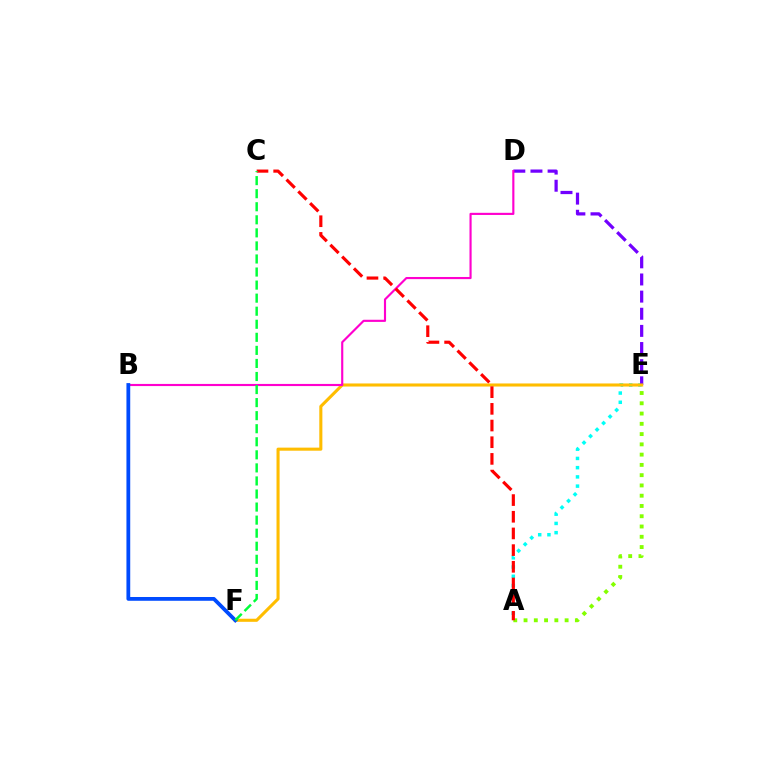{('A', 'E'): [{'color': '#00fff6', 'line_style': 'dotted', 'thickness': 2.51}, {'color': '#84ff00', 'line_style': 'dotted', 'thickness': 2.79}], ('D', 'E'): [{'color': '#7200ff', 'line_style': 'dashed', 'thickness': 2.33}], ('E', 'F'): [{'color': '#ffbd00', 'line_style': 'solid', 'thickness': 2.22}], ('B', 'D'): [{'color': '#ff00cf', 'line_style': 'solid', 'thickness': 1.54}], ('B', 'F'): [{'color': '#004bff', 'line_style': 'solid', 'thickness': 2.73}], ('A', 'C'): [{'color': '#ff0000', 'line_style': 'dashed', 'thickness': 2.27}], ('C', 'F'): [{'color': '#00ff39', 'line_style': 'dashed', 'thickness': 1.77}]}